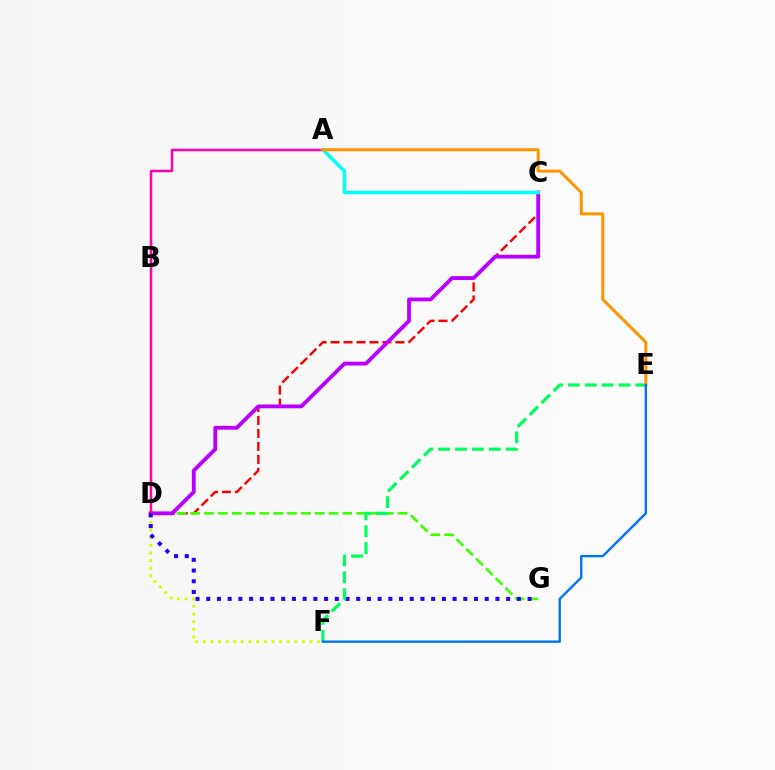{('C', 'D'): [{'color': '#ff0000', 'line_style': 'dashed', 'thickness': 1.76}, {'color': '#b900ff', 'line_style': 'solid', 'thickness': 2.76}], ('D', 'G'): [{'color': '#3dff00', 'line_style': 'dashed', 'thickness': 1.88}, {'color': '#2500ff', 'line_style': 'dotted', 'thickness': 2.91}], ('D', 'F'): [{'color': '#d1ff00', 'line_style': 'dotted', 'thickness': 2.07}], ('A', 'D'): [{'color': '#ff00ac', 'line_style': 'solid', 'thickness': 1.8}], ('A', 'C'): [{'color': '#00fff6', 'line_style': 'solid', 'thickness': 2.5}], ('E', 'F'): [{'color': '#00ff5c', 'line_style': 'dashed', 'thickness': 2.29}, {'color': '#0074ff', 'line_style': 'solid', 'thickness': 1.72}], ('A', 'E'): [{'color': '#ff9400', 'line_style': 'solid', 'thickness': 2.14}]}